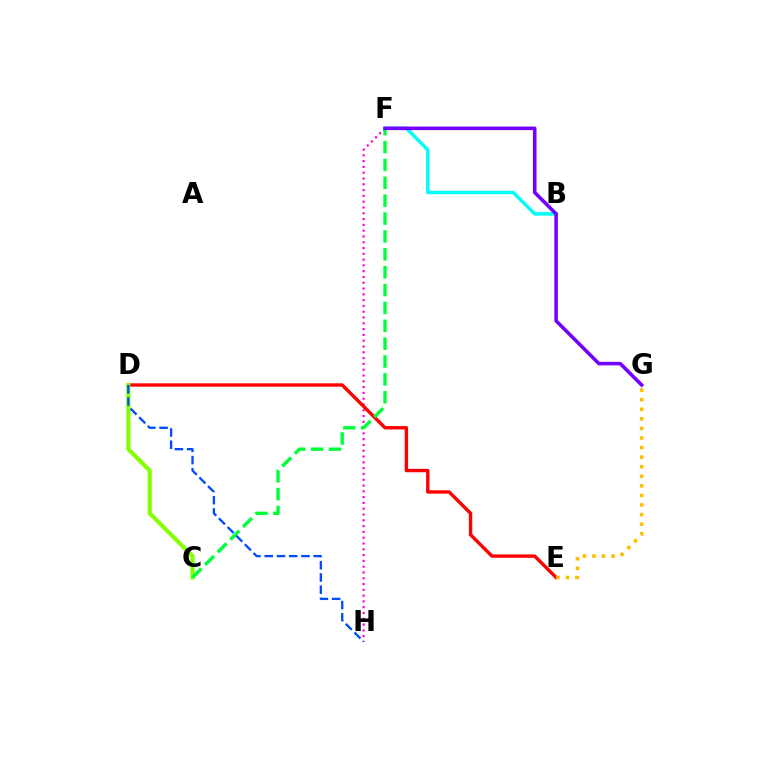{('F', 'H'): [{'color': '#ff00cf', 'line_style': 'dotted', 'thickness': 1.57}], ('D', 'E'): [{'color': '#ff0000', 'line_style': 'solid', 'thickness': 2.43}], ('E', 'G'): [{'color': '#ffbd00', 'line_style': 'dotted', 'thickness': 2.6}], ('B', 'F'): [{'color': '#00fff6', 'line_style': 'solid', 'thickness': 2.48}], ('C', 'D'): [{'color': '#84ff00', 'line_style': 'solid', 'thickness': 2.97}], ('C', 'F'): [{'color': '#00ff39', 'line_style': 'dashed', 'thickness': 2.43}], ('D', 'H'): [{'color': '#004bff', 'line_style': 'dashed', 'thickness': 1.66}], ('F', 'G'): [{'color': '#7200ff', 'line_style': 'solid', 'thickness': 2.56}]}